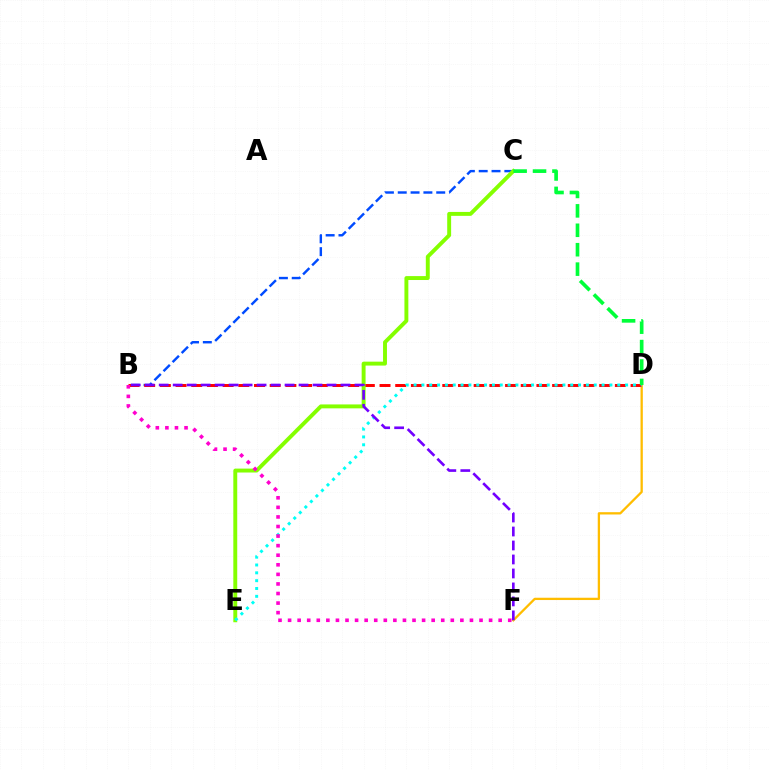{('B', 'C'): [{'color': '#004bff', 'line_style': 'dashed', 'thickness': 1.74}], ('D', 'F'): [{'color': '#ffbd00', 'line_style': 'solid', 'thickness': 1.65}], ('B', 'D'): [{'color': '#ff0000', 'line_style': 'dashed', 'thickness': 2.13}], ('C', 'E'): [{'color': '#84ff00', 'line_style': 'solid', 'thickness': 2.82}], ('D', 'E'): [{'color': '#00fff6', 'line_style': 'dotted', 'thickness': 2.13}], ('B', 'F'): [{'color': '#7200ff', 'line_style': 'dashed', 'thickness': 1.9}, {'color': '#ff00cf', 'line_style': 'dotted', 'thickness': 2.6}], ('C', 'D'): [{'color': '#00ff39', 'line_style': 'dashed', 'thickness': 2.64}]}